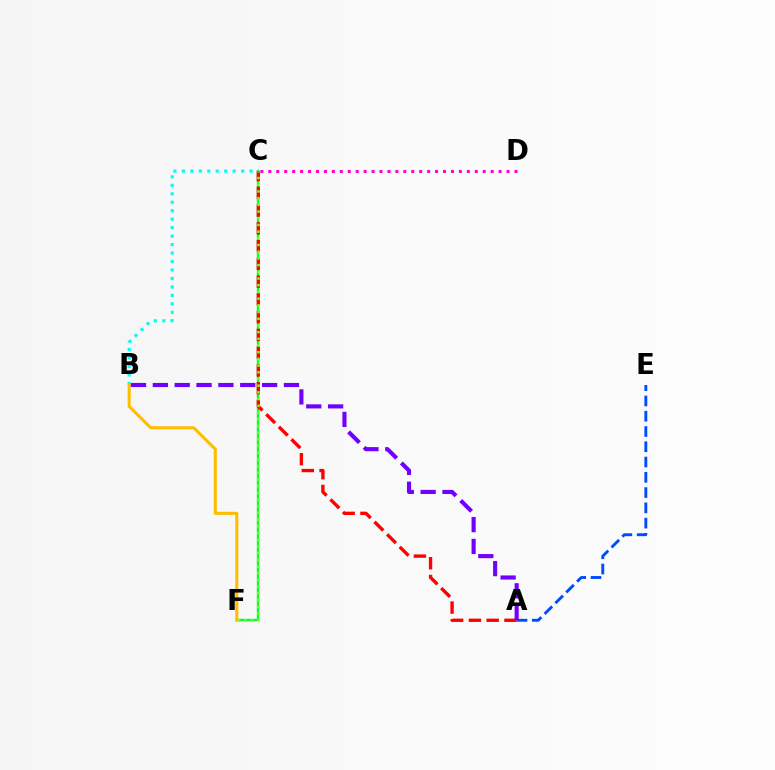{('B', 'C'): [{'color': '#00fff6', 'line_style': 'dotted', 'thickness': 2.3}], ('C', 'F'): [{'color': '#00ff39', 'line_style': 'solid', 'thickness': 1.71}, {'color': '#84ff00', 'line_style': 'dotted', 'thickness': 1.82}], ('C', 'D'): [{'color': '#ff00cf', 'line_style': 'dotted', 'thickness': 2.16}], ('B', 'F'): [{'color': '#ffbd00', 'line_style': 'solid', 'thickness': 2.19}], ('A', 'E'): [{'color': '#004bff', 'line_style': 'dashed', 'thickness': 2.07}], ('A', 'C'): [{'color': '#ff0000', 'line_style': 'dashed', 'thickness': 2.41}], ('A', 'B'): [{'color': '#7200ff', 'line_style': 'dashed', 'thickness': 2.97}]}